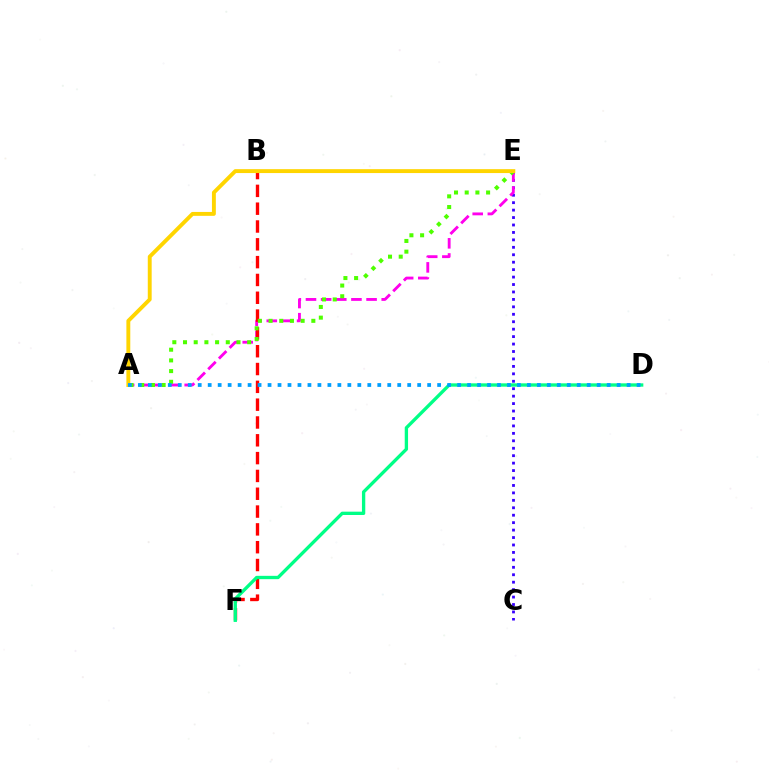{('C', 'E'): [{'color': '#3700ff', 'line_style': 'dotted', 'thickness': 2.02}], ('A', 'E'): [{'color': '#ff00ed', 'line_style': 'dashed', 'thickness': 2.06}, {'color': '#4fff00', 'line_style': 'dotted', 'thickness': 2.91}, {'color': '#ffd500', 'line_style': 'solid', 'thickness': 2.8}], ('B', 'F'): [{'color': '#ff0000', 'line_style': 'dashed', 'thickness': 2.42}], ('D', 'F'): [{'color': '#00ff86', 'line_style': 'solid', 'thickness': 2.4}], ('A', 'D'): [{'color': '#009eff', 'line_style': 'dotted', 'thickness': 2.71}]}